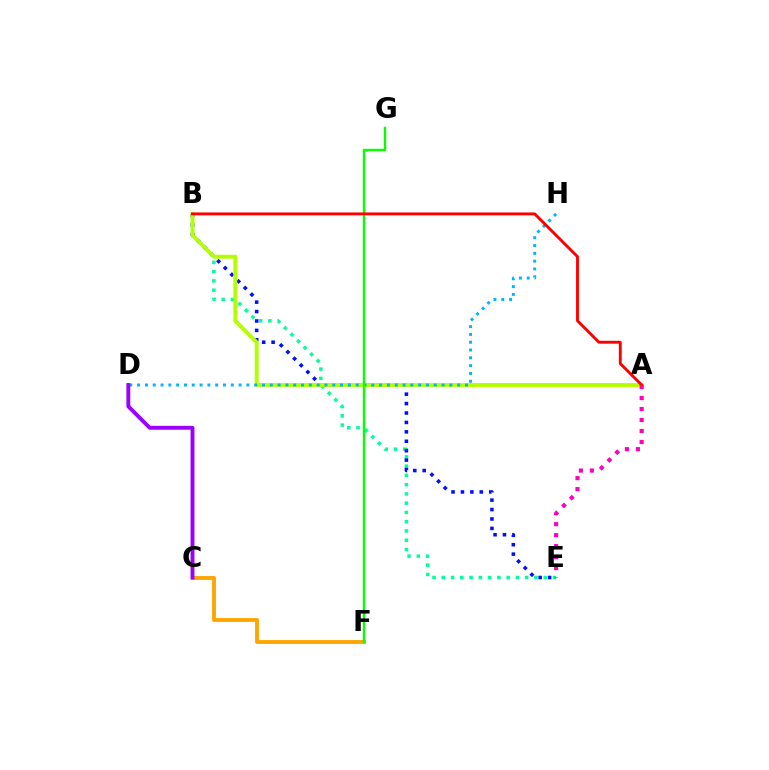{('B', 'E'): [{'color': '#00ff9d', 'line_style': 'dotted', 'thickness': 2.52}, {'color': '#0010ff', 'line_style': 'dotted', 'thickness': 2.56}], ('C', 'F'): [{'color': '#ffa500', 'line_style': 'solid', 'thickness': 2.78}], ('A', 'B'): [{'color': '#b3ff00', 'line_style': 'solid', 'thickness': 2.79}, {'color': '#ff0000', 'line_style': 'solid', 'thickness': 2.09}], ('D', 'H'): [{'color': '#00b5ff', 'line_style': 'dotted', 'thickness': 2.12}], ('F', 'G'): [{'color': '#08ff00', 'line_style': 'solid', 'thickness': 1.72}], ('A', 'E'): [{'color': '#ff00bd', 'line_style': 'dotted', 'thickness': 2.98}], ('C', 'D'): [{'color': '#9b00ff', 'line_style': 'solid', 'thickness': 2.79}]}